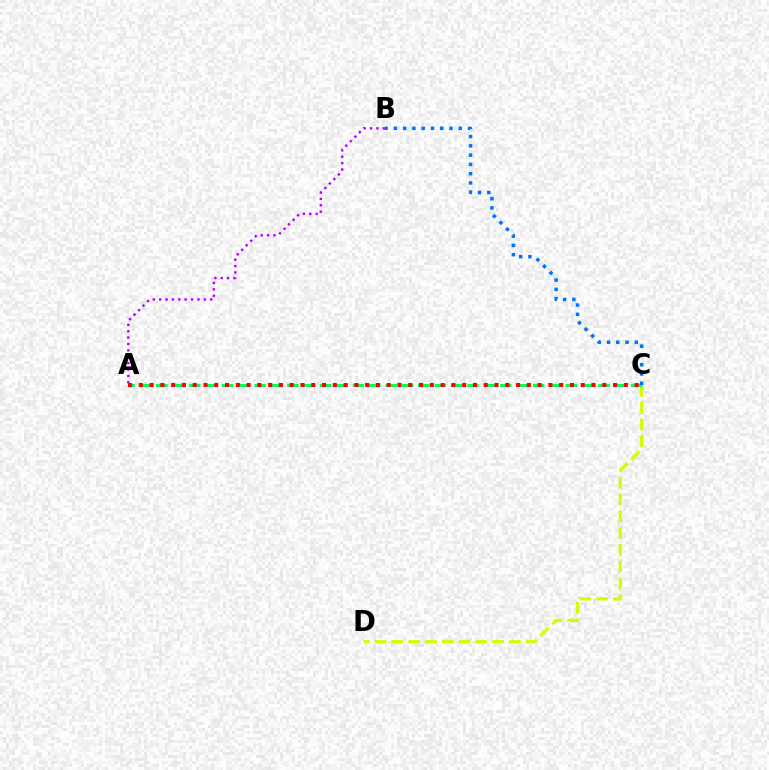{('C', 'D'): [{'color': '#d1ff00', 'line_style': 'dashed', 'thickness': 2.28}], ('A', 'C'): [{'color': '#00ff5c', 'line_style': 'dashed', 'thickness': 2.22}, {'color': '#ff0000', 'line_style': 'dotted', 'thickness': 2.93}], ('B', 'C'): [{'color': '#0074ff', 'line_style': 'dotted', 'thickness': 2.52}], ('A', 'B'): [{'color': '#b900ff', 'line_style': 'dotted', 'thickness': 1.73}]}